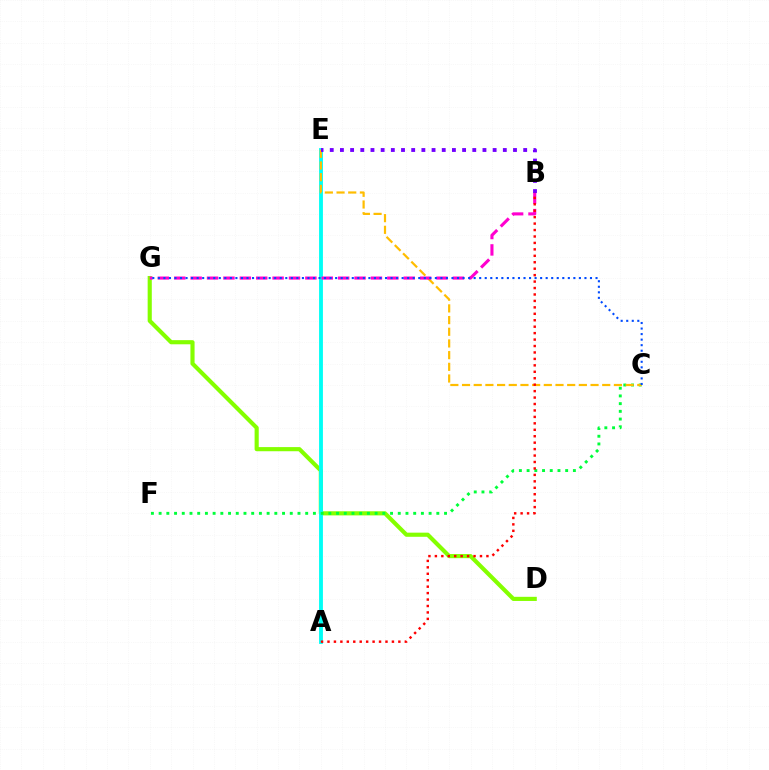{('D', 'G'): [{'color': '#84ff00', 'line_style': 'solid', 'thickness': 2.98}], ('A', 'E'): [{'color': '#00fff6', 'line_style': 'solid', 'thickness': 2.77}], ('C', 'F'): [{'color': '#00ff39', 'line_style': 'dotted', 'thickness': 2.1}], ('C', 'E'): [{'color': '#ffbd00', 'line_style': 'dashed', 'thickness': 1.59}], ('B', 'G'): [{'color': '#ff00cf', 'line_style': 'dashed', 'thickness': 2.23}], ('B', 'E'): [{'color': '#7200ff', 'line_style': 'dotted', 'thickness': 2.77}], ('C', 'G'): [{'color': '#004bff', 'line_style': 'dotted', 'thickness': 1.51}], ('A', 'B'): [{'color': '#ff0000', 'line_style': 'dotted', 'thickness': 1.75}]}